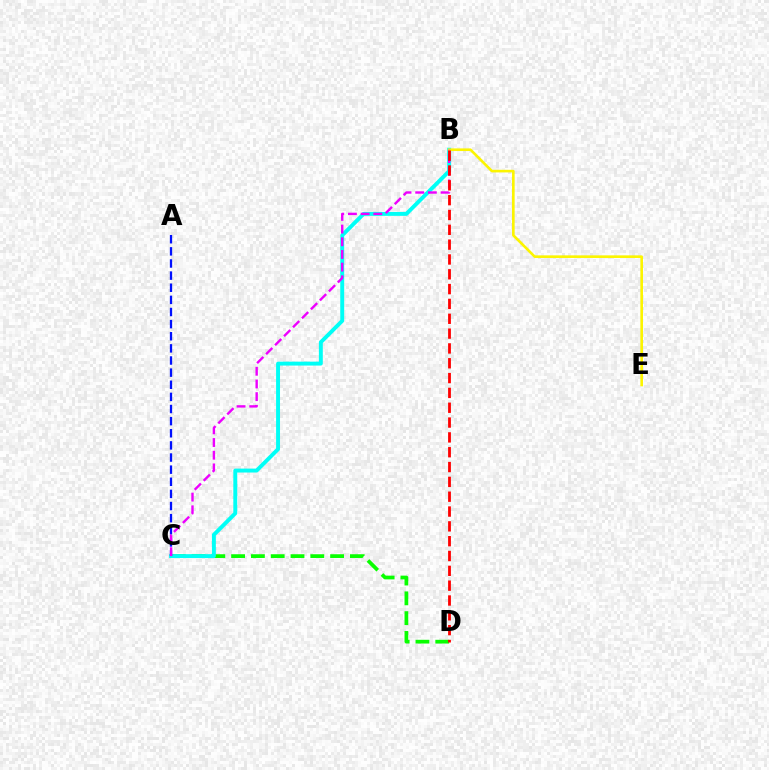{('C', 'D'): [{'color': '#08ff00', 'line_style': 'dashed', 'thickness': 2.69}], ('B', 'C'): [{'color': '#00fff6', 'line_style': 'solid', 'thickness': 2.82}, {'color': '#ee00ff', 'line_style': 'dashed', 'thickness': 1.72}], ('B', 'E'): [{'color': '#fcf500', 'line_style': 'solid', 'thickness': 1.89}], ('A', 'C'): [{'color': '#0010ff', 'line_style': 'dashed', 'thickness': 1.65}], ('B', 'D'): [{'color': '#ff0000', 'line_style': 'dashed', 'thickness': 2.01}]}